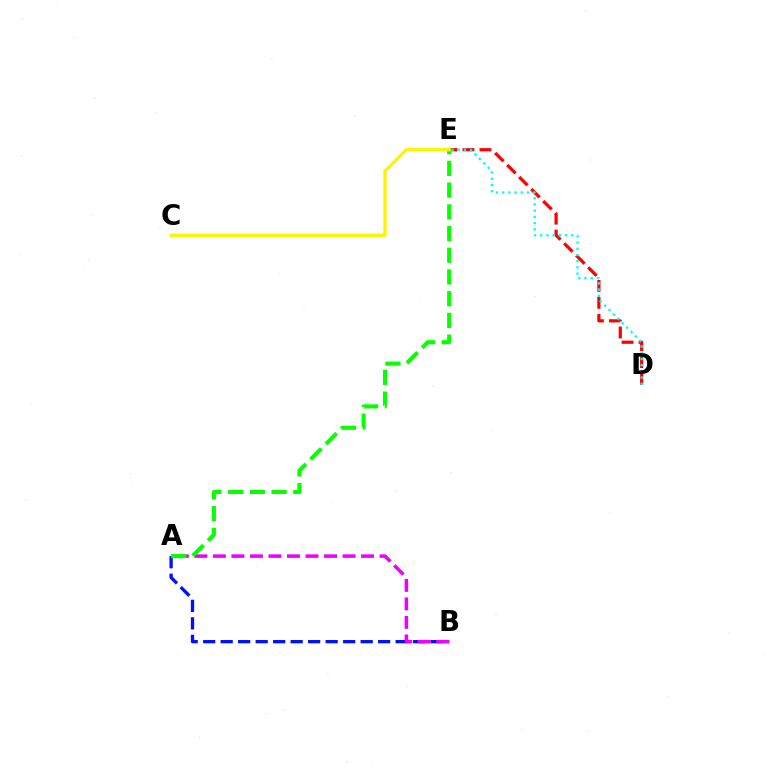{('A', 'B'): [{'color': '#0010ff', 'line_style': 'dashed', 'thickness': 2.38}, {'color': '#ee00ff', 'line_style': 'dashed', 'thickness': 2.52}], ('D', 'E'): [{'color': '#ff0000', 'line_style': 'dashed', 'thickness': 2.31}, {'color': '#00fff6', 'line_style': 'dotted', 'thickness': 1.69}], ('A', 'E'): [{'color': '#08ff00', 'line_style': 'dashed', 'thickness': 2.95}], ('C', 'E'): [{'color': '#fcf500', 'line_style': 'solid', 'thickness': 2.38}]}